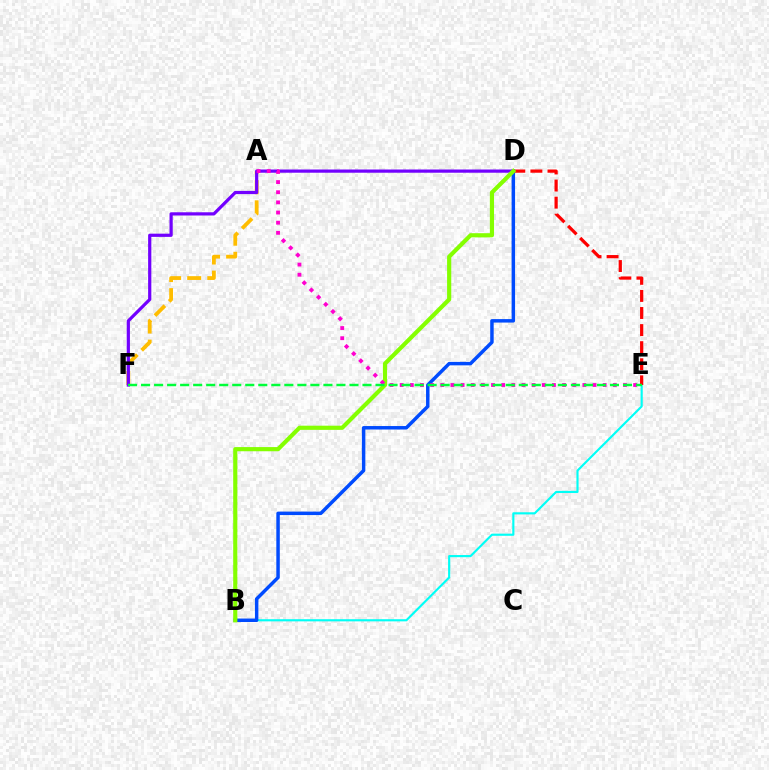{('B', 'E'): [{'color': '#00fff6', 'line_style': 'solid', 'thickness': 1.54}], ('B', 'D'): [{'color': '#004bff', 'line_style': 'solid', 'thickness': 2.5}, {'color': '#84ff00', 'line_style': 'solid', 'thickness': 3.0}], ('D', 'E'): [{'color': '#ff0000', 'line_style': 'dashed', 'thickness': 2.32}], ('A', 'F'): [{'color': '#ffbd00', 'line_style': 'dashed', 'thickness': 2.73}], ('D', 'F'): [{'color': '#7200ff', 'line_style': 'solid', 'thickness': 2.31}], ('A', 'E'): [{'color': '#ff00cf', 'line_style': 'dotted', 'thickness': 2.76}], ('E', 'F'): [{'color': '#00ff39', 'line_style': 'dashed', 'thickness': 1.77}]}